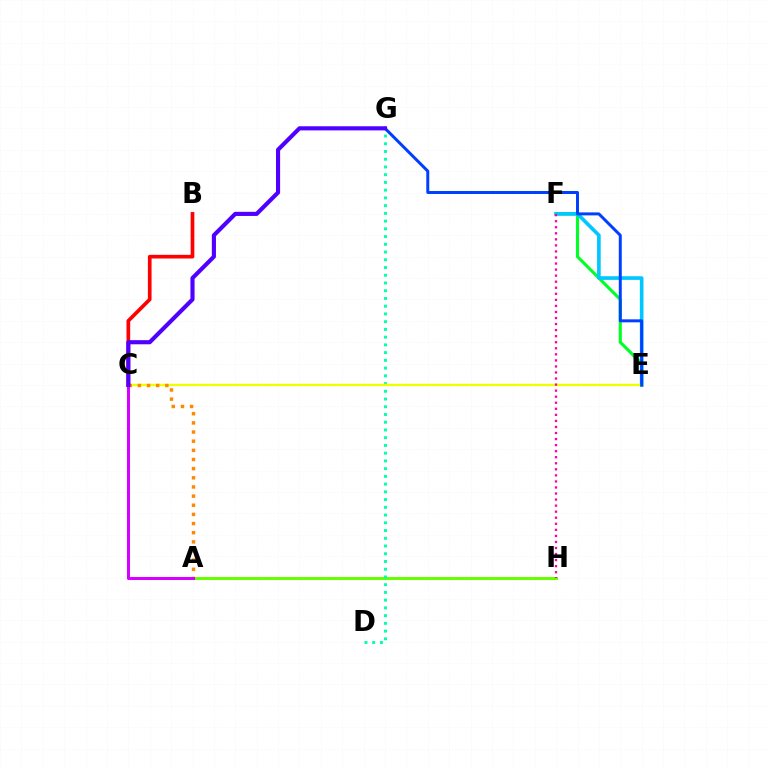{('E', 'F'): [{'color': '#00ff27', 'line_style': 'solid', 'thickness': 2.24}, {'color': '#00c7ff', 'line_style': 'solid', 'thickness': 2.63}], ('A', 'H'): [{'color': '#66ff00', 'line_style': 'solid', 'thickness': 2.14}], ('D', 'G'): [{'color': '#00ffaf', 'line_style': 'dotted', 'thickness': 2.1}], ('C', 'E'): [{'color': '#eeff00', 'line_style': 'solid', 'thickness': 1.71}], ('A', 'C'): [{'color': '#ff8800', 'line_style': 'dotted', 'thickness': 2.49}, {'color': '#d600ff', 'line_style': 'solid', 'thickness': 2.19}], ('B', 'C'): [{'color': '#ff0000', 'line_style': 'solid', 'thickness': 2.64}], ('F', 'H'): [{'color': '#ff00a0', 'line_style': 'dotted', 'thickness': 1.64}], ('E', 'G'): [{'color': '#003fff', 'line_style': 'solid', 'thickness': 2.15}], ('C', 'G'): [{'color': '#4f00ff', 'line_style': 'solid', 'thickness': 2.97}]}